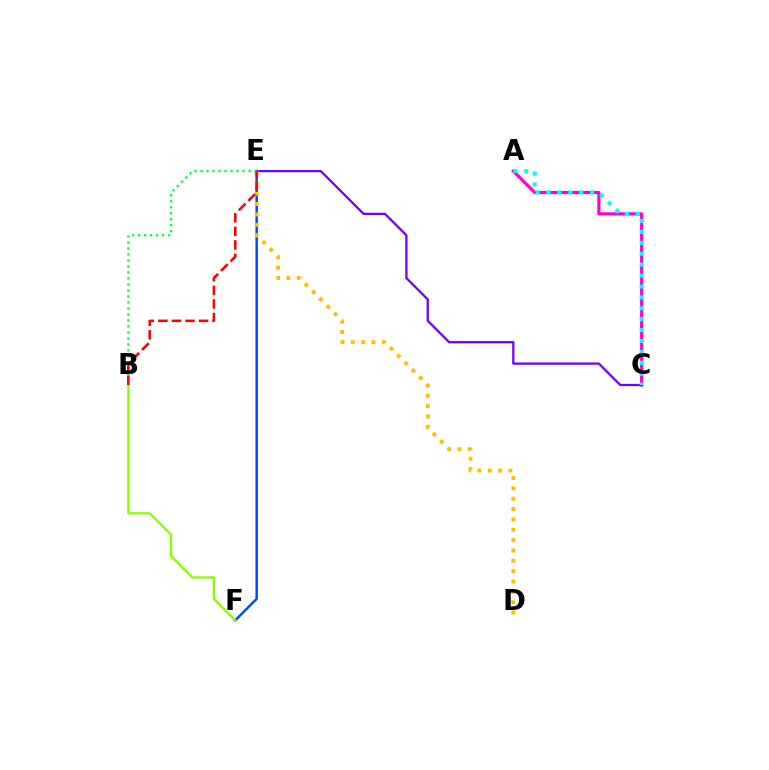{('E', 'F'): [{'color': '#004bff', 'line_style': 'solid', 'thickness': 1.8}], ('A', 'C'): [{'color': '#ff00cf', 'line_style': 'solid', 'thickness': 2.28}, {'color': '#00fff6', 'line_style': 'dotted', 'thickness': 2.96}], ('C', 'E'): [{'color': '#7200ff', 'line_style': 'solid', 'thickness': 1.65}], ('B', 'F'): [{'color': '#84ff00', 'line_style': 'solid', 'thickness': 1.6}], ('D', 'E'): [{'color': '#ffbd00', 'line_style': 'dotted', 'thickness': 2.81}], ('B', 'E'): [{'color': '#00ff39', 'line_style': 'dotted', 'thickness': 1.63}, {'color': '#ff0000', 'line_style': 'dashed', 'thickness': 1.84}]}